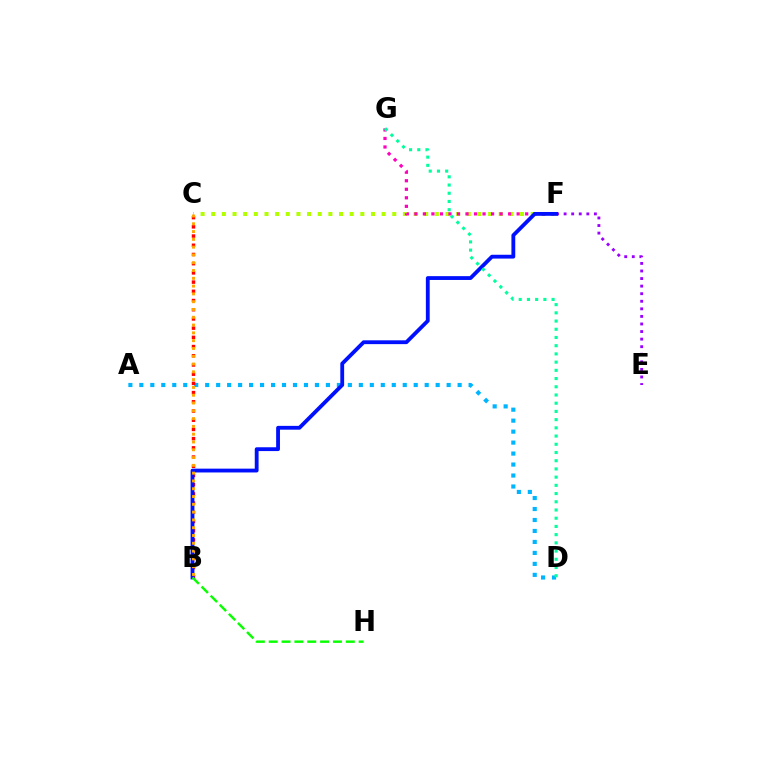{('A', 'D'): [{'color': '#00b5ff', 'line_style': 'dotted', 'thickness': 2.98}], ('C', 'F'): [{'color': '#b3ff00', 'line_style': 'dotted', 'thickness': 2.89}], ('E', 'F'): [{'color': '#9b00ff', 'line_style': 'dotted', 'thickness': 2.06}], ('F', 'G'): [{'color': '#ff00bd', 'line_style': 'dotted', 'thickness': 2.32}], ('B', 'C'): [{'color': '#ff0000', 'line_style': 'dotted', 'thickness': 2.5}, {'color': '#ffa500', 'line_style': 'dotted', 'thickness': 2.12}], ('B', 'F'): [{'color': '#0010ff', 'line_style': 'solid', 'thickness': 2.75}], ('B', 'H'): [{'color': '#08ff00', 'line_style': 'dashed', 'thickness': 1.75}], ('D', 'G'): [{'color': '#00ff9d', 'line_style': 'dotted', 'thickness': 2.23}]}